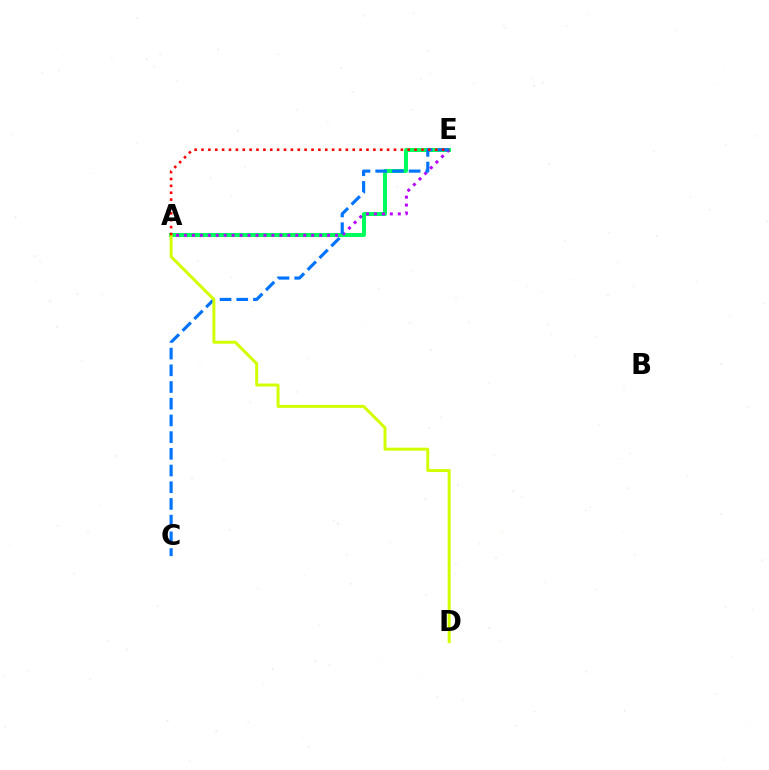{('A', 'E'): [{'color': '#00ff5c', 'line_style': 'solid', 'thickness': 2.87}, {'color': '#b900ff', 'line_style': 'dotted', 'thickness': 2.16}, {'color': '#ff0000', 'line_style': 'dotted', 'thickness': 1.87}], ('C', 'E'): [{'color': '#0074ff', 'line_style': 'dashed', 'thickness': 2.27}], ('A', 'D'): [{'color': '#d1ff00', 'line_style': 'solid', 'thickness': 2.14}]}